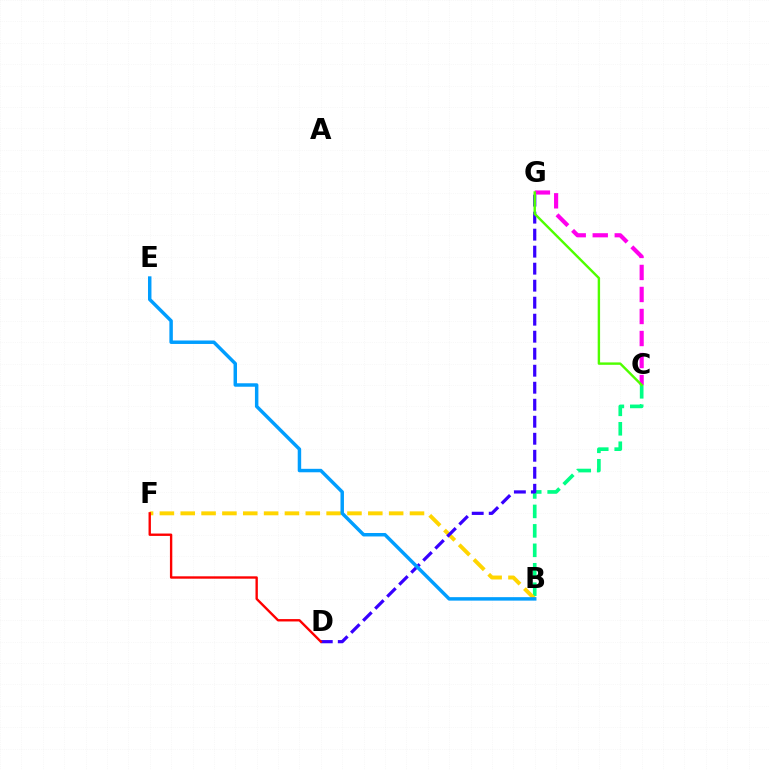{('B', 'C'): [{'color': '#00ff86', 'line_style': 'dashed', 'thickness': 2.64}], ('B', 'F'): [{'color': '#ffd500', 'line_style': 'dashed', 'thickness': 2.83}], ('C', 'G'): [{'color': '#ff00ed', 'line_style': 'dashed', 'thickness': 2.99}, {'color': '#4fff00', 'line_style': 'solid', 'thickness': 1.73}], ('D', 'G'): [{'color': '#3700ff', 'line_style': 'dashed', 'thickness': 2.31}], ('B', 'E'): [{'color': '#009eff', 'line_style': 'solid', 'thickness': 2.49}], ('D', 'F'): [{'color': '#ff0000', 'line_style': 'solid', 'thickness': 1.71}]}